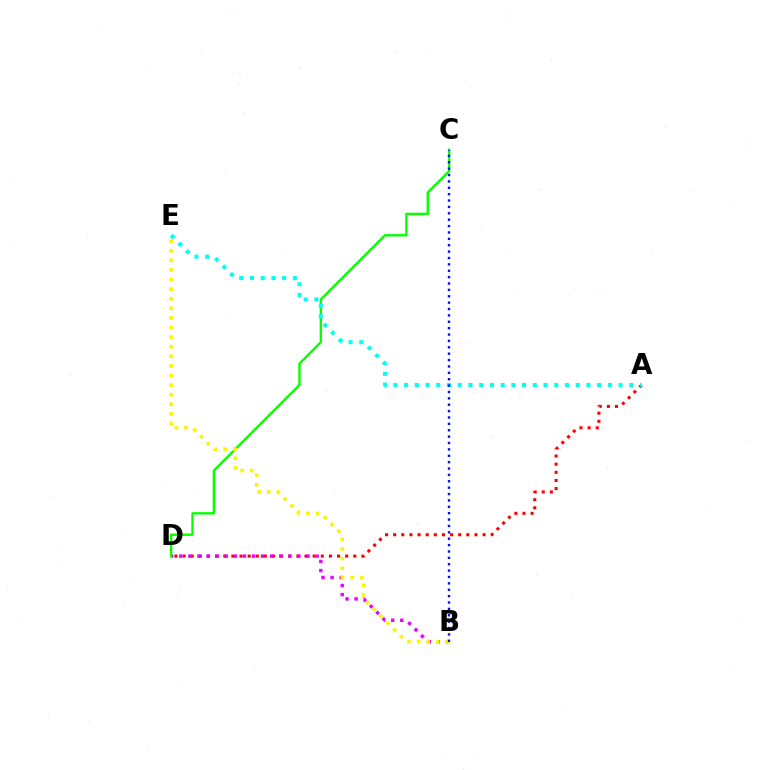{('A', 'D'): [{'color': '#ff0000', 'line_style': 'dotted', 'thickness': 2.21}], ('B', 'D'): [{'color': '#ee00ff', 'line_style': 'dotted', 'thickness': 2.47}], ('C', 'D'): [{'color': '#08ff00', 'line_style': 'solid', 'thickness': 1.72}], ('A', 'E'): [{'color': '#00fff6', 'line_style': 'dotted', 'thickness': 2.91}], ('B', 'E'): [{'color': '#fcf500', 'line_style': 'dotted', 'thickness': 2.61}], ('B', 'C'): [{'color': '#0010ff', 'line_style': 'dotted', 'thickness': 1.73}]}